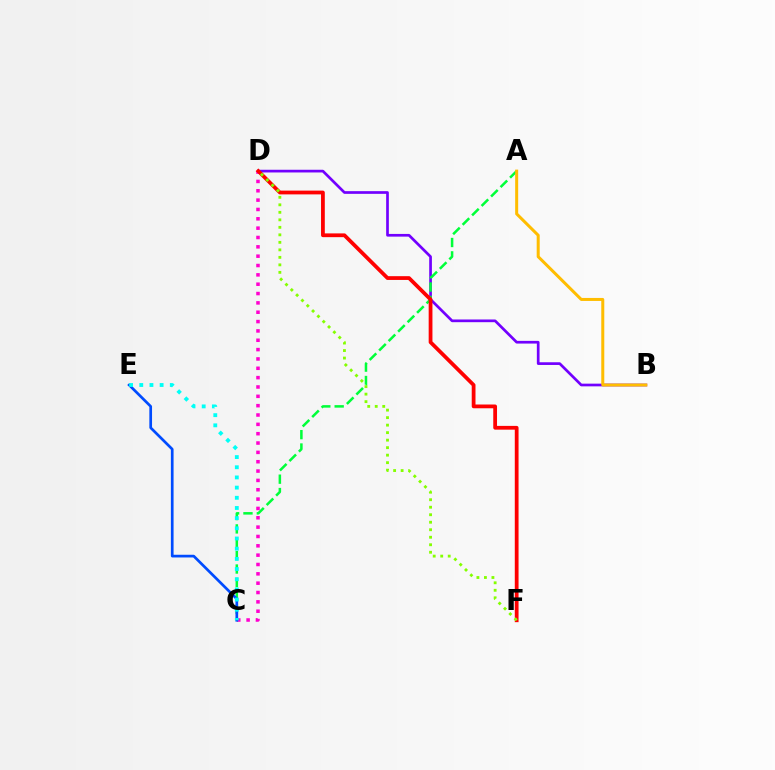{('B', 'D'): [{'color': '#7200ff', 'line_style': 'solid', 'thickness': 1.94}], ('A', 'C'): [{'color': '#00ff39', 'line_style': 'dashed', 'thickness': 1.82}], ('C', 'D'): [{'color': '#ff00cf', 'line_style': 'dotted', 'thickness': 2.54}], ('A', 'B'): [{'color': '#ffbd00', 'line_style': 'solid', 'thickness': 2.17}], ('C', 'E'): [{'color': '#004bff', 'line_style': 'solid', 'thickness': 1.94}, {'color': '#00fff6', 'line_style': 'dotted', 'thickness': 2.77}], ('D', 'F'): [{'color': '#ff0000', 'line_style': 'solid', 'thickness': 2.71}, {'color': '#84ff00', 'line_style': 'dotted', 'thickness': 2.04}]}